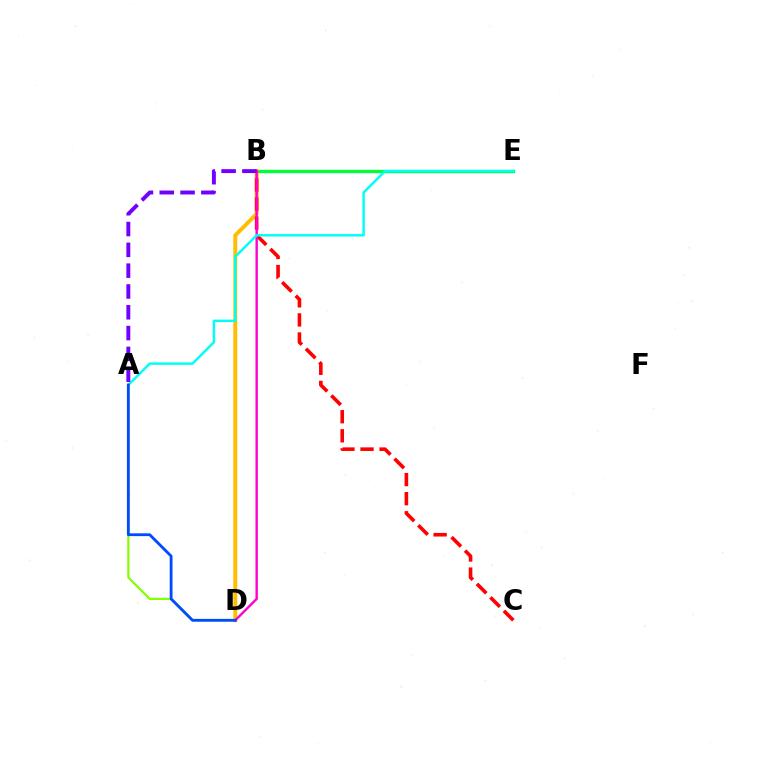{('A', 'D'): [{'color': '#84ff00', 'line_style': 'solid', 'thickness': 1.58}, {'color': '#004bff', 'line_style': 'solid', 'thickness': 2.03}], ('B', 'E'): [{'color': '#00ff39', 'line_style': 'solid', 'thickness': 2.39}], ('B', 'D'): [{'color': '#ffbd00', 'line_style': 'solid', 'thickness': 2.83}, {'color': '#ff00cf', 'line_style': 'solid', 'thickness': 1.72}], ('B', 'C'): [{'color': '#ff0000', 'line_style': 'dashed', 'thickness': 2.59}], ('A', 'E'): [{'color': '#00fff6', 'line_style': 'solid', 'thickness': 1.77}], ('A', 'B'): [{'color': '#7200ff', 'line_style': 'dashed', 'thickness': 2.83}]}